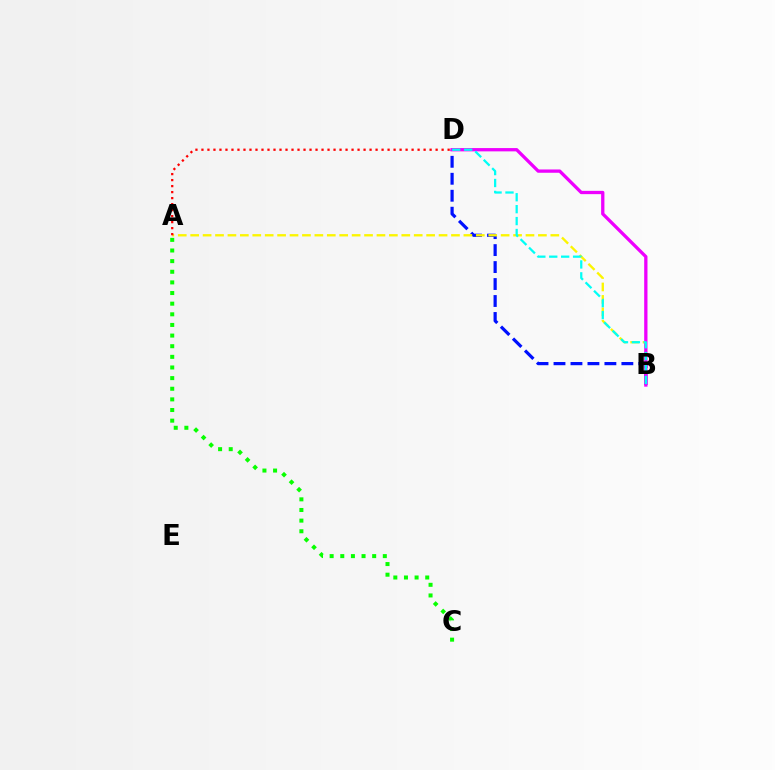{('B', 'D'): [{'color': '#0010ff', 'line_style': 'dashed', 'thickness': 2.31}, {'color': '#ee00ff', 'line_style': 'solid', 'thickness': 2.37}, {'color': '#00fff6', 'line_style': 'dashed', 'thickness': 1.62}], ('A', 'C'): [{'color': '#08ff00', 'line_style': 'dotted', 'thickness': 2.89}], ('A', 'B'): [{'color': '#fcf500', 'line_style': 'dashed', 'thickness': 1.69}], ('A', 'D'): [{'color': '#ff0000', 'line_style': 'dotted', 'thickness': 1.63}]}